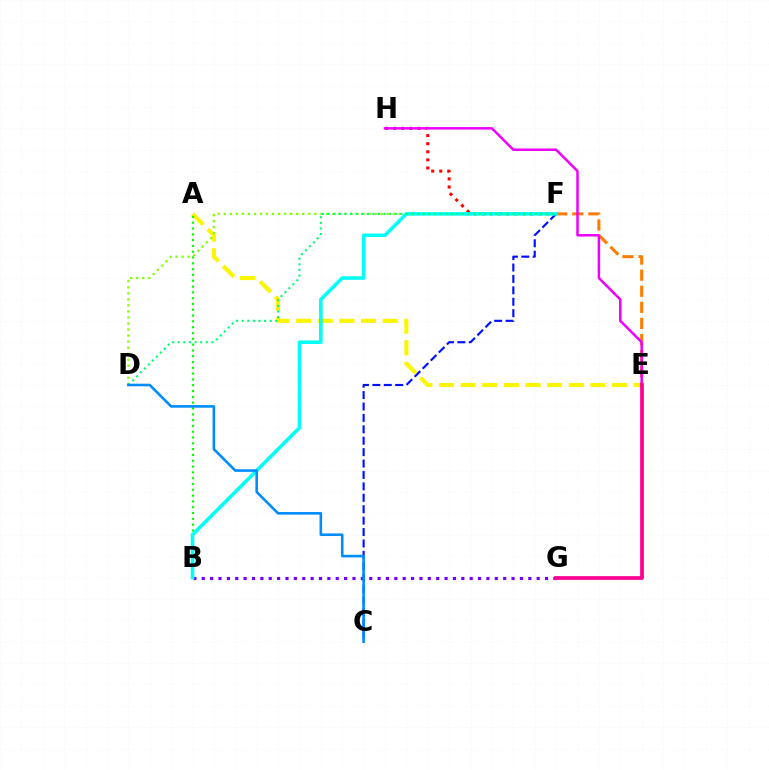{('E', 'F'): [{'color': '#ff7c00', 'line_style': 'dashed', 'thickness': 2.19}], ('F', 'H'): [{'color': '#ff0000', 'line_style': 'dotted', 'thickness': 2.2}], ('A', 'E'): [{'color': '#fcf500', 'line_style': 'dashed', 'thickness': 2.94}], ('B', 'G'): [{'color': '#7200ff', 'line_style': 'dotted', 'thickness': 2.27}], ('D', 'F'): [{'color': '#84ff00', 'line_style': 'dotted', 'thickness': 1.64}, {'color': '#00ff74', 'line_style': 'dotted', 'thickness': 1.52}], ('A', 'B'): [{'color': '#08ff00', 'line_style': 'dotted', 'thickness': 1.58}], ('C', 'F'): [{'color': '#0010ff', 'line_style': 'dashed', 'thickness': 1.55}], ('B', 'F'): [{'color': '#00fff6', 'line_style': 'solid', 'thickness': 2.56}], ('E', 'H'): [{'color': '#ee00ff', 'line_style': 'solid', 'thickness': 1.8}], ('E', 'G'): [{'color': '#ff0094', 'line_style': 'solid', 'thickness': 2.69}], ('C', 'D'): [{'color': '#008cff', 'line_style': 'solid', 'thickness': 1.87}]}